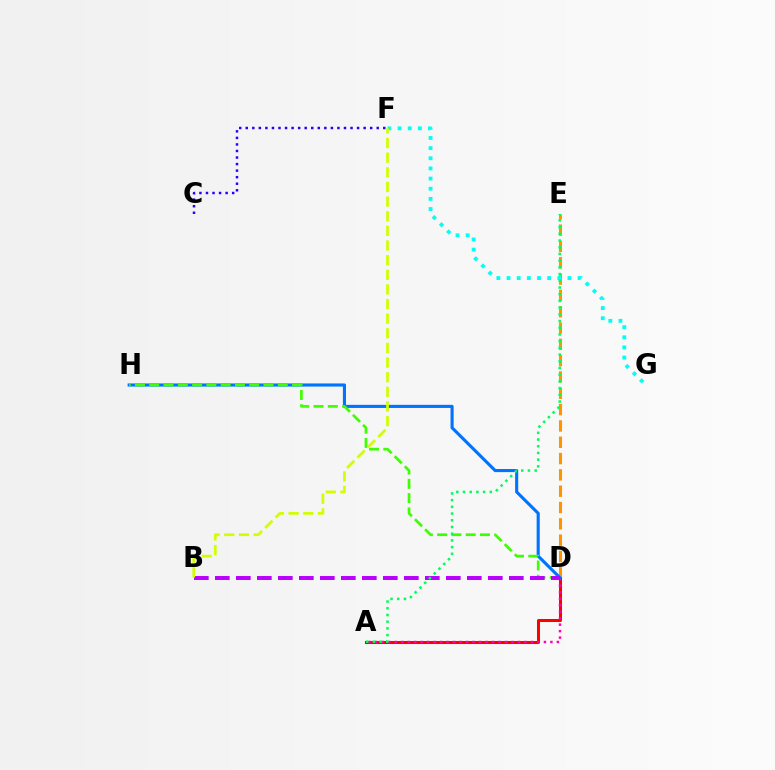{('C', 'F'): [{'color': '#2500ff', 'line_style': 'dotted', 'thickness': 1.78}], ('D', 'E'): [{'color': '#ff9400', 'line_style': 'dashed', 'thickness': 2.22}], ('A', 'D'): [{'color': '#ff0000', 'line_style': 'solid', 'thickness': 2.18}, {'color': '#ff00ac', 'line_style': 'dotted', 'thickness': 1.76}], ('D', 'H'): [{'color': '#0074ff', 'line_style': 'solid', 'thickness': 2.24}, {'color': '#3dff00', 'line_style': 'dashed', 'thickness': 1.94}], ('F', 'G'): [{'color': '#00fff6', 'line_style': 'dotted', 'thickness': 2.76}], ('B', 'D'): [{'color': '#b900ff', 'line_style': 'dashed', 'thickness': 2.85}], ('A', 'E'): [{'color': '#00ff5c', 'line_style': 'dotted', 'thickness': 1.82}], ('B', 'F'): [{'color': '#d1ff00', 'line_style': 'dashed', 'thickness': 1.99}]}